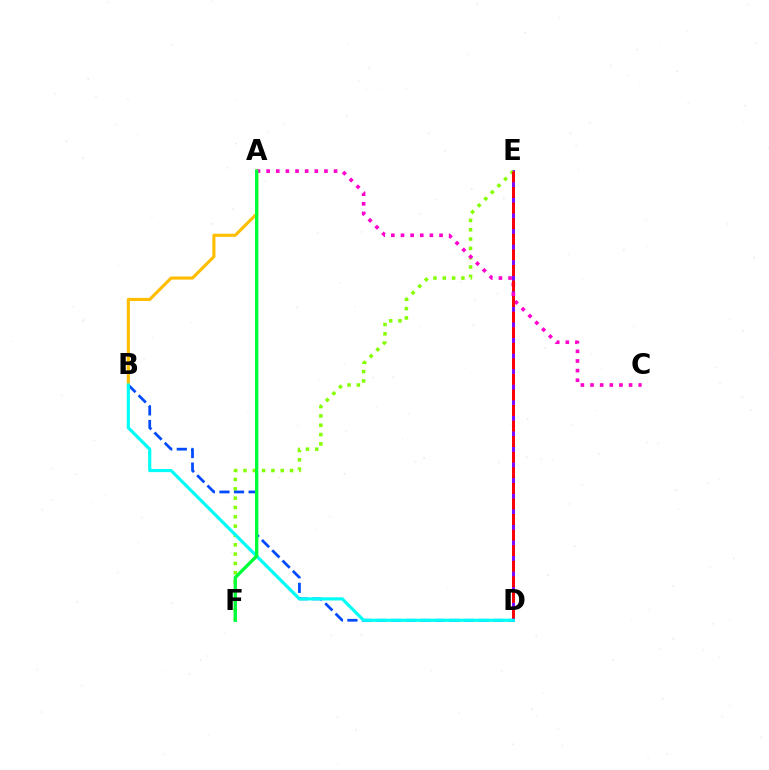{('D', 'E'): [{'color': '#7200ff', 'line_style': 'solid', 'thickness': 2.05}, {'color': '#ff0000', 'line_style': 'dashed', 'thickness': 2.12}], ('A', 'B'): [{'color': '#ffbd00', 'line_style': 'solid', 'thickness': 2.24}], ('E', 'F'): [{'color': '#84ff00', 'line_style': 'dotted', 'thickness': 2.53}], ('B', 'D'): [{'color': '#004bff', 'line_style': 'dashed', 'thickness': 1.98}, {'color': '#00fff6', 'line_style': 'solid', 'thickness': 2.27}], ('A', 'C'): [{'color': '#ff00cf', 'line_style': 'dotted', 'thickness': 2.62}], ('A', 'F'): [{'color': '#00ff39', 'line_style': 'solid', 'thickness': 2.41}]}